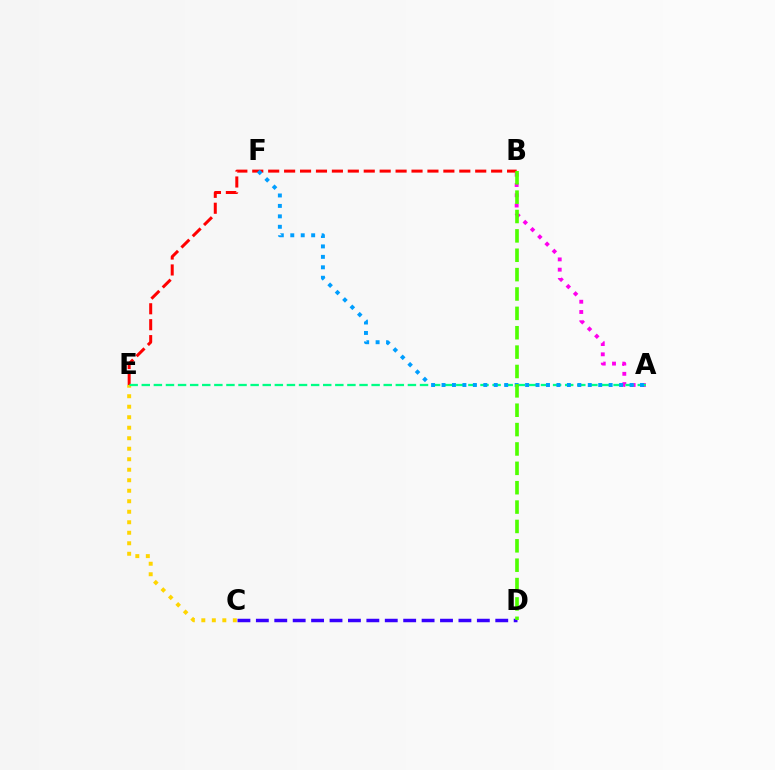{('C', 'E'): [{'color': '#ffd500', 'line_style': 'dotted', 'thickness': 2.85}], ('C', 'D'): [{'color': '#3700ff', 'line_style': 'dashed', 'thickness': 2.5}], ('A', 'B'): [{'color': '#ff00ed', 'line_style': 'dotted', 'thickness': 2.79}], ('B', 'E'): [{'color': '#ff0000', 'line_style': 'dashed', 'thickness': 2.16}], ('A', 'E'): [{'color': '#00ff86', 'line_style': 'dashed', 'thickness': 1.64}], ('A', 'F'): [{'color': '#009eff', 'line_style': 'dotted', 'thickness': 2.84}], ('B', 'D'): [{'color': '#4fff00', 'line_style': 'dashed', 'thickness': 2.63}]}